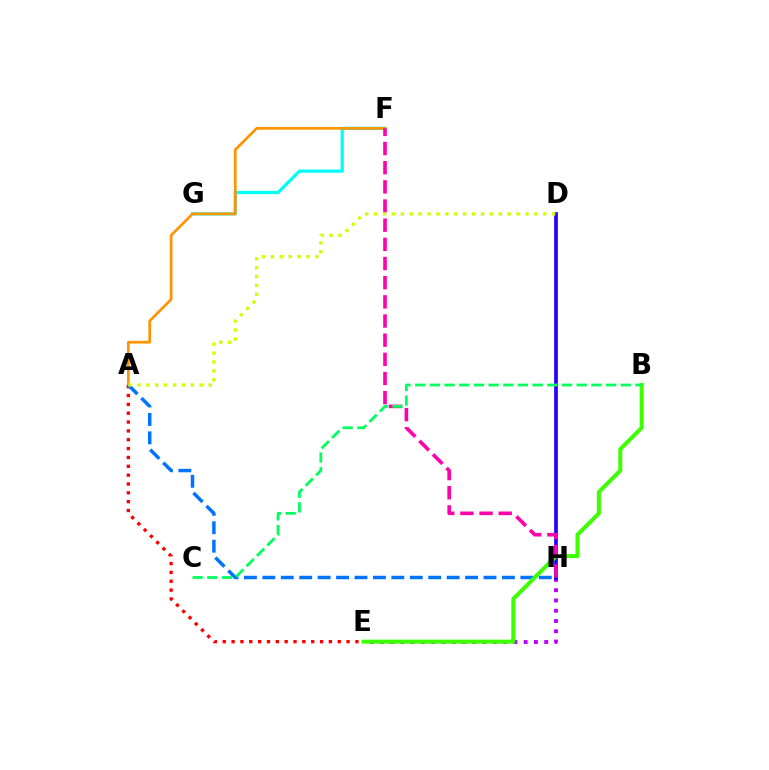{('F', 'G'): [{'color': '#00fff6', 'line_style': 'solid', 'thickness': 2.33}], ('E', 'H'): [{'color': '#b900ff', 'line_style': 'dotted', 'thickness': 2.79}], ('D', 'H'): [{'color': '#2500ff', 'line_style': 'solid', 'thickness': 2.67}], ('A', 'F'): [{'color': '#ff9400', 'line_style': 'solid', 'thickness': 1.94}], ('A', 'E'): [{'color': '#ff0000', 'line_style': 'dotted', 'thickness': 2.4}], ('A', 'H'): [{'color': '#0074ff', 'line_style': 'dashed', 'thickness': 2.5}], ('B', 'E'): [{'color': '#3dff00', 'line_style': 'solid', 'thickness': 2.9}], ('F', 'H'): [{'color': '#ff00ac', 'line_style': 'dashed', 'thickness': 2.6}], ('B', 'C'): [{'color': '#00ff5c', 'line_style': 'dashed', 'thickness': 1.99}], ('A', 'D'): [{'color': '#d1ff00', 'line_style': 'dotted', 'thickness': 2.42}]}